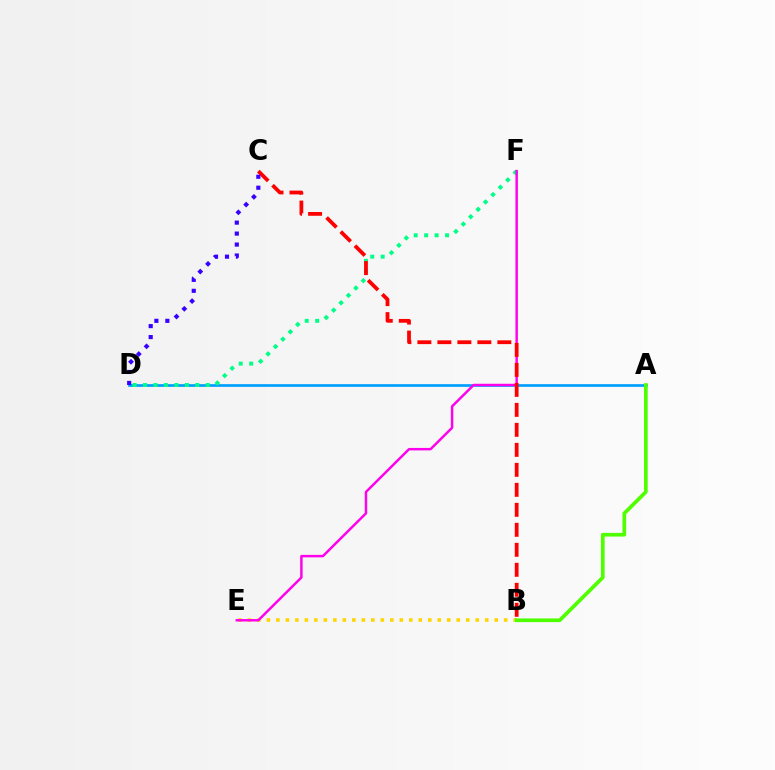{('A', 'D'): [{'color': '#009eff', 'line_style': 'solid', 'thickness': 1.92}], ('B', 'E'): [{'color': '#ffd500', 'line_style': 'dotted', 'thickness': 2.58}], ('D', 'F'): [{'color': '#00ff86', 'line_style': 'dotted', 'thickness': 2.84}], ('E', 'F'): [{'color': '#ff00ed', 'line_style': 'solid', 'thickness': 1.77}], ('B', 'C'): [{'color': '#ff0000', 'line_style': 'dashed', 'thickness': 2.72}], ('A', 'B'): [{'color': '#4fff00', 'line_style': 'solid', 'thickness': 2.66}], ('C', 'D'): [{'color': '#3700ff', 'line_style': 'dotted', 'thickness': 2.98}]}